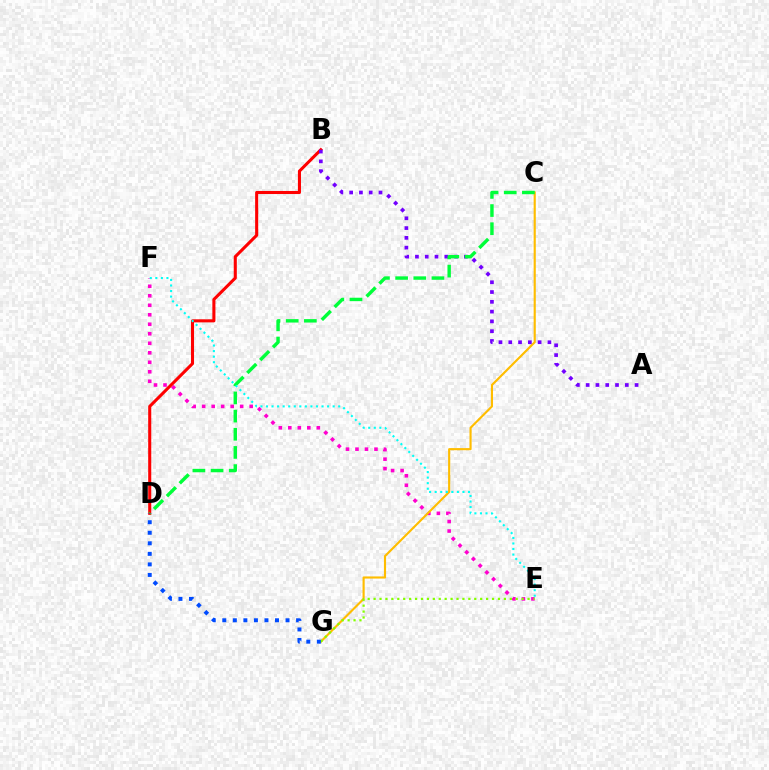{('E', 'F'): [{'color': '#ff00cf', 'line_style': 'dotted', 'thickness': 2.58}, {'color': '#00fff6', 'line_style': 'dotted', 'thickness': 1.51}], ('B', 'D'): [{'color': '#ff0000', 'line_style': 'solid', 'thickness': 2.21}], ('C', 'G'): [{'color': '#ffbd00', 'line_style': 'solid', 'thickness': 1.54}], ('A', 'B'): [{'color': '#7200ff', 'line_style': 'dotted', 'thickness': 2.66}], ('E', 'G'): [{'color': '#84ff00', 'line_style': 'dotted', 'thickness': 1.61}], ('D', 'G'): [{'color': '#004bff', 'line_style': 'dotted', 'thickness': 2.86}], ('C', 'D'): [{'color': '#00ff39', 'line_style': 'dashed', 'thickness': 2.47}]}